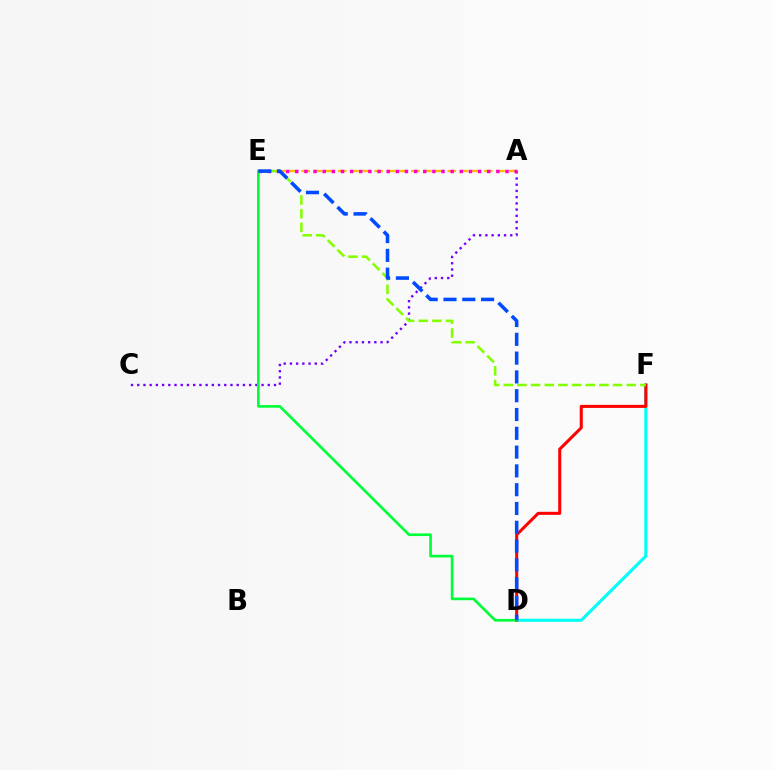{('A', 'C'): [{'color': '#7200ff', 'line_style': 'dotted', 'thickness': 1.69}], ('D', 'F'): [{'color': '#00fff6', 'line_style': 'solid', 'thickness': 2.23}, {'color': '#ff0000', 'line_style': 'solid', 'thickness': 2.19}], ('A', 'E'): [{'color': '#ffbd00', 'line_style': 'dashed', 'thickness': 1.65}, {'color': '#ff00cf', 'line_style': 'dotted', 'thickness': 2.48}], ('E', 'F'): [{'color': '#84ff00', 'line_style': 'dashed', 'thickness': 1.86}], ('D', 'E'): [{'color': '#00ff39', 'line_style': 'solid', 'thickness': 1.92}, {'color': '#004bff', 'line_style': 'dashed', 'thickness': 2.55}]}